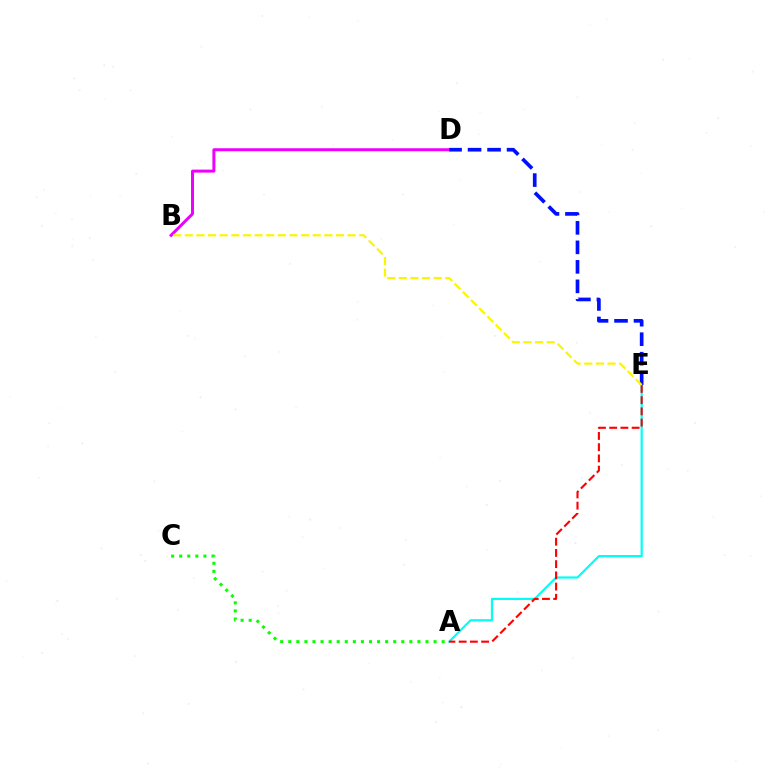{('A', 'E'): [{'color': '#00fff6', 'line_style': 'solid', 'thickness': 1.58}, {'color': '#ff0000', 'line_style': 'dashed', 'thickness': 1.52}], ('B', 'D'): [{'color': '#ee00ff', 'line_style': 'solid', 'thickness': 2.15}], ('A', 'C'): [{'color': '#08ff00', 'line_style': 'dotted', 'thickness': 2.19}], ('D', 'E'): [{'color': '#0010ff', 'line_style': 'dashed', 'thickness': 2.65}], ('B', 'E'): [{'color': '#fcf500', 'line_style': 'dashed', 'thickness': 1.58}]}